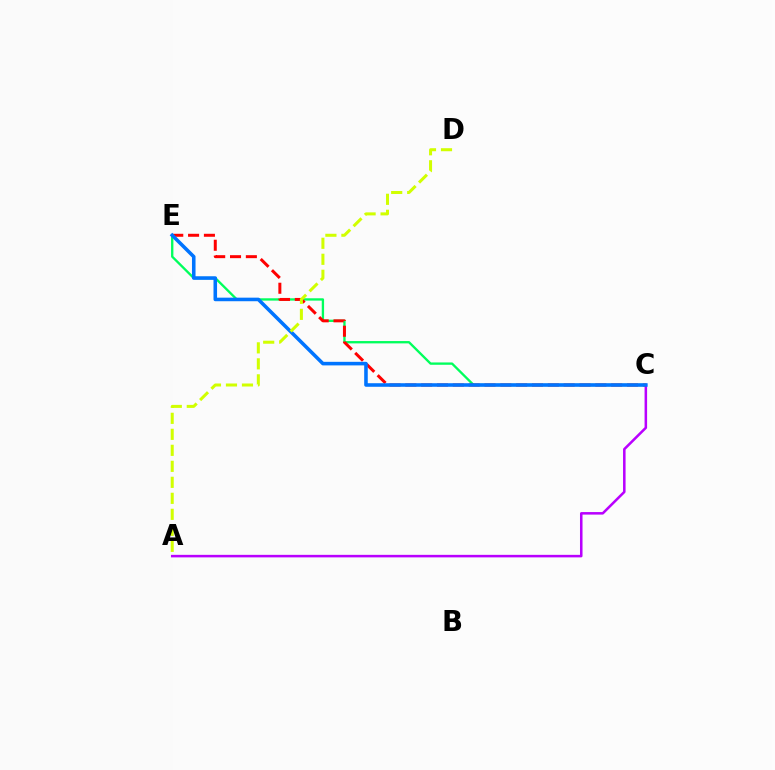{('C', 'E'): [{'color': '#00ff5c', 'line_style': 'solid', 'thickness': 1.68}, {'color': '#ff0000', 'line_style': 'dashed', 'thickness': 2.15}, {'color': '#0074ff', 'line_style': 'solid', 'thickness': 2.57}], ('A', 'C'): [{'color': '#b900ff', 'line_style': 'solid', 'thickness': 1.82}], ('A', 'D'): [{'color': '#d1ff00', 'line_style': 'dashed', 'thickness': 2.17}]}